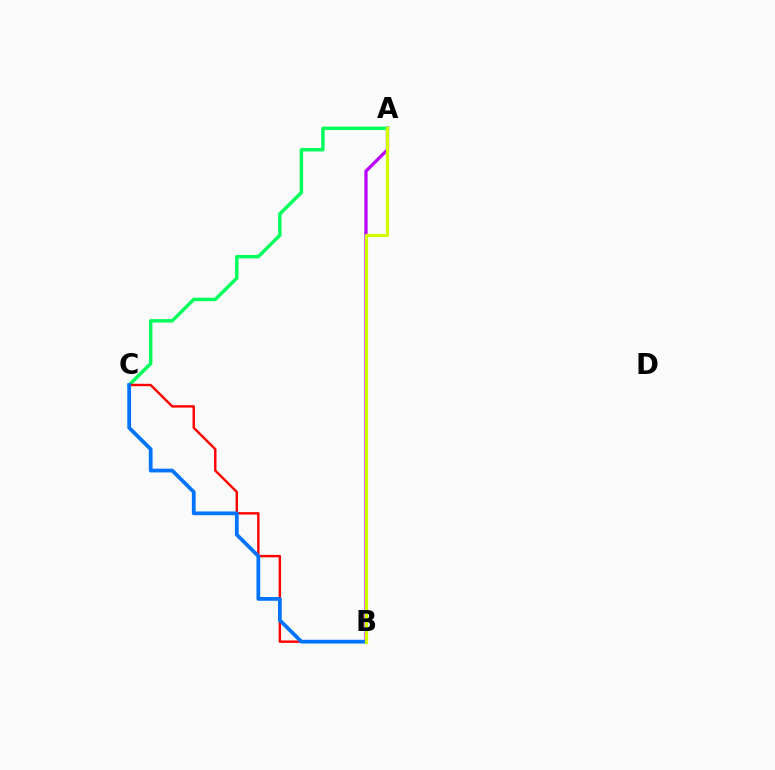{('A', 'B'): [{'color': '#b900ff', 'line_style': 'solid', 'thickness': 2.35}, {'color': '#d1ff00', 'line_style': 'solid', 'thickness': 2.34}], ('A', 'C'): [{'color': '#00ff5c', 'line_style': 'solid', 'thickness': 2.49}], ('B', 'C'): [{'color': '#ff0000', 'line_style': 'solid', 'thickness': 1.74}, {'color': '#0074ff', 'line_style': 'solid', 'thickness': 2.7}]}